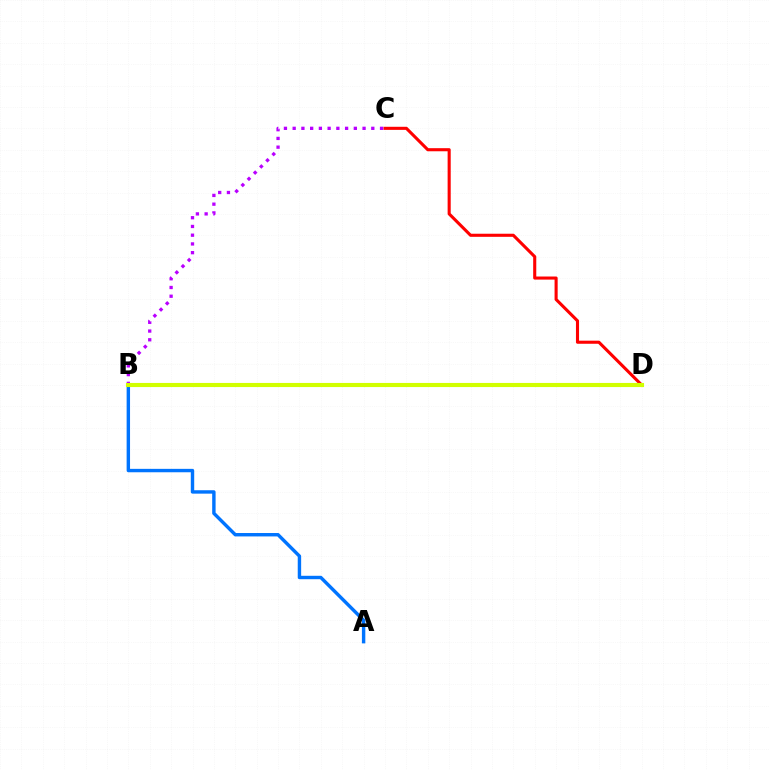{('C', 'D'): [{'color': '#ff0000', 'line_style': 'solid', 'thickness': 2.23}], ('B', 'D'): [{'color': '#00ff5c', 'line_style': 'dotted', 'thickness': 1.52}, {'color': '#d1ff00', 'line_style': 'solid', 'thickness': 2.96}], ('B', 'C'): [{'color': '#b900ff', 'line_style': 'dotted', 'thickness': 2.37}], ('A', 'B'): [{'color': '#0074ff', 'line_style': 'solid', 'thickness': 2.46}]}